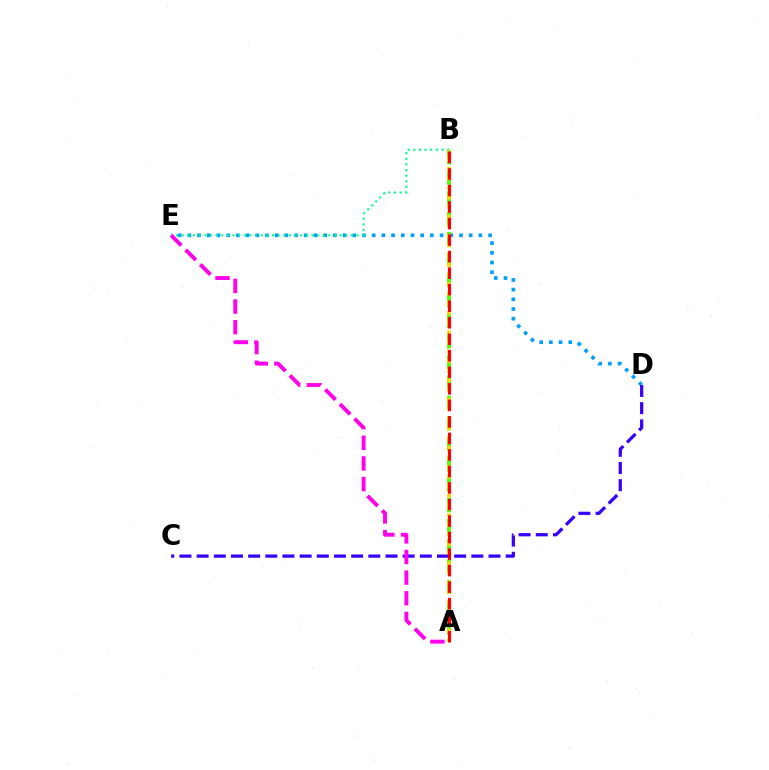{('D', 'E'): [{'color': '#009eff', 'line_style': 'dotted', 'thickness': 2.64}], ('A', 'B'): [{'color': '#4fff00', 'line_style': 'dashed', 'thickness': 2.78}, {'color': '#ffd500', 'line_style': 'dotted', 'thickness': 2.61}, {'color': '#ff0000', 'line_style': 'dashed', 'thickness': 2.25}], ('B', 'E'): [{'color': '#00ff86', 'line_style': 'dotted', 'thickness': 1.53}], ('C', 'D'): [{'color': '#3700ff', 'line_style': 'dashed', 'thickness': 2.33}], ('A', 'E'): [{'color': '#ff00ed', 'line_style': 'dashed', 'thickness': 2.8}]}